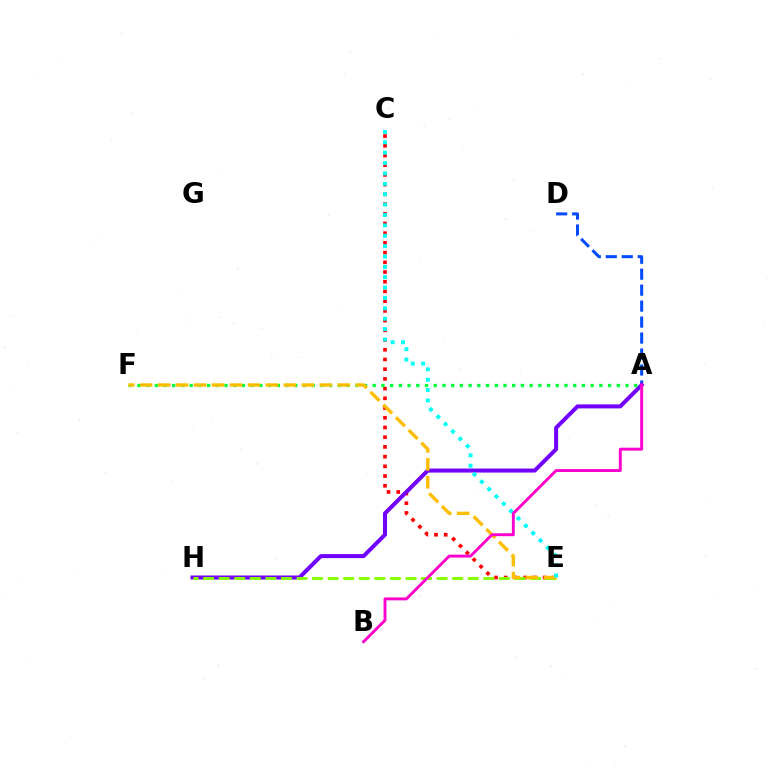{('A', 'D'): [{'color': '#004bff', 'line_style': 'dashed', 'thickness': 2.17}], ('C', 'E'): [{'color': '#ff0000', 'line_style': 'dotted', 'thickness': 2.64}, {'color': '#00fff6', 'line_style': 'dotted', 'thickness': 2.82}], ('A', 'H'): [{'color': '#7200ff', 'line_style': 'solid', 'thickness': 2.9}], ('A', 'F'): [{'color': '#00ff39', 'line_style': 'dotted', 'thickness': 2.37}], ('E', 'H'): [{'color': '#84ff00', 'line_style': 'dashed', 'thickness': 2.11}], ('E', 'F'): [{'color': '#ffbd00', 'line_style': 'dashed', 'thickness': 2.44}], ('A', 'B'): [{'color': '#ff00cf', 'line_style': 'solid', 'thickness': 2.1}]}